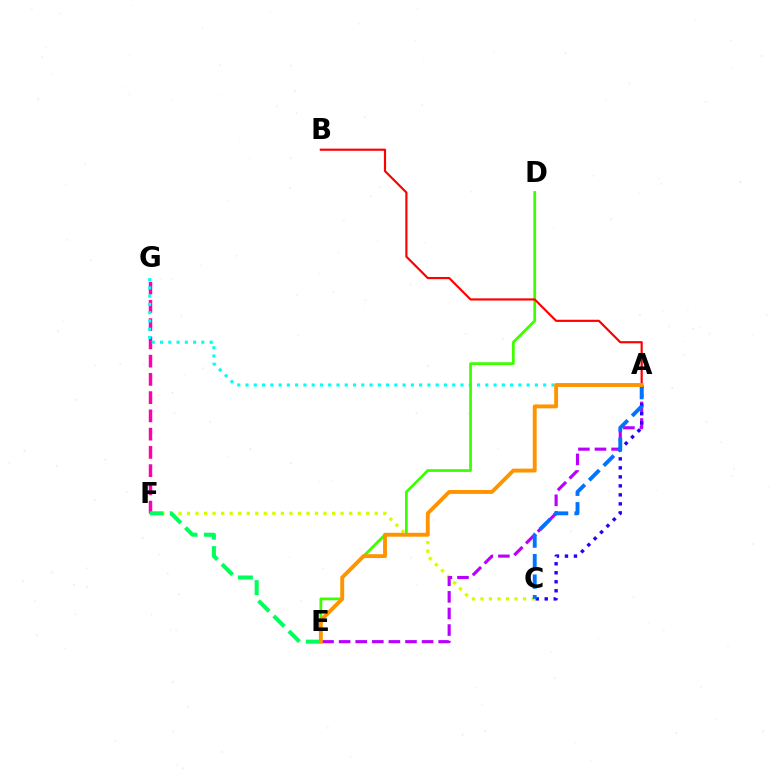{('F', 'G'): [{'color': '#ff00ac', 'line_style': 'dashed', 'thickness': 2.48}], ('C', 'F'): [{'color': '#d1ff00', 'line_style': 'dotted', 'thickness': 2.32}], ('A', 'G'): [{'color': '#00fff6', 'line_style': 'dotted', 'thickness': 2.25}], ('D', 'E'): [{'color': '#3dff00', 'line_style': 'solid', 'thickness': 1.98}], ('E', 'F'): [{'color': '#00ff5c', 'line_style': 'dashed', 'thickness': 2.91}], ('A', 'B'): [{'color': '#ff0000', 'line_style': 'solid', 'thickness': 1.56}], ('A', 'E'): [{'color': '#b900ff', 'line_style': 'dashed', 'thickness': 2.25}, {'color': '#ff9400', 'line_style': 'solid', 'thickness': 2.79}], ('A', 'C'): [{'color': '#2500ff', 'line_style': 'dotted', 'thickness': 2.45}, {'color': '#0074ff', 'line_style': 'dashed', 'thickness': 2.79}]}